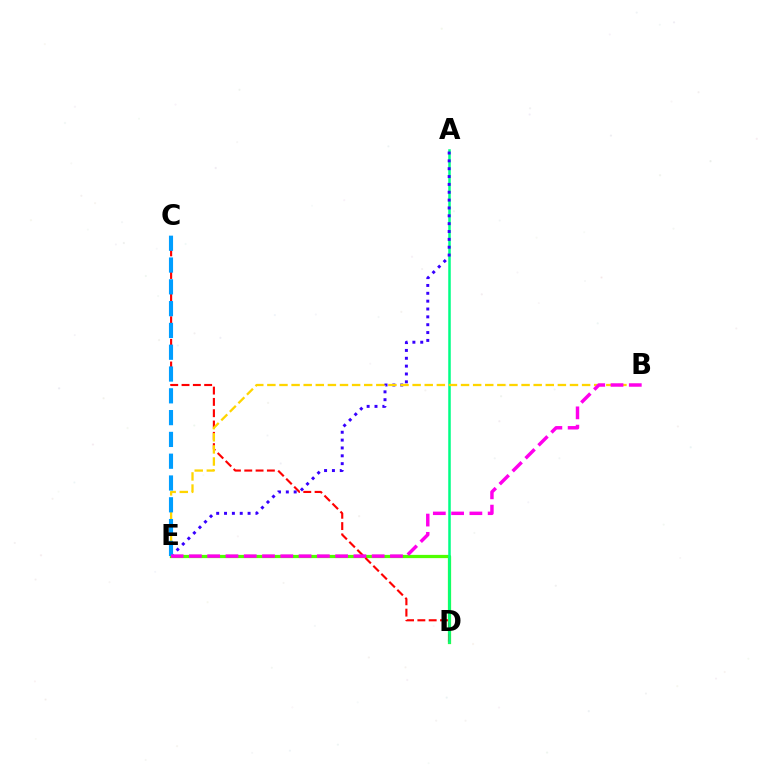{('D', 'E'): [{'color': '#4fff00', 'line_style': 'solid', 'thickness': 2.33}], ('C', 'D'): [{'color': '#ff0000', 'line_style': 'dashed', 'thickness': 1.54}], ('A', 'D'): [{'color': '#00ff86', 'line_style': 'solid', 'thickness': 1.81}], ('A', 'E'): [{'color': '#3700ff', 'line_style': 'dotted', 'thickness': 2.13}], ('B', 'E'): [{'color': '#ffd500', 'line_style': 'dashed', 'thickness': 1.64}, {'color': '#ff00ed', 'line_style': 'dashed', 'thickness': 2.48}], ('C', 'E'): [{'color': '#009eff', 'line_style': 'dashed', 'thickness': 2.96}]}